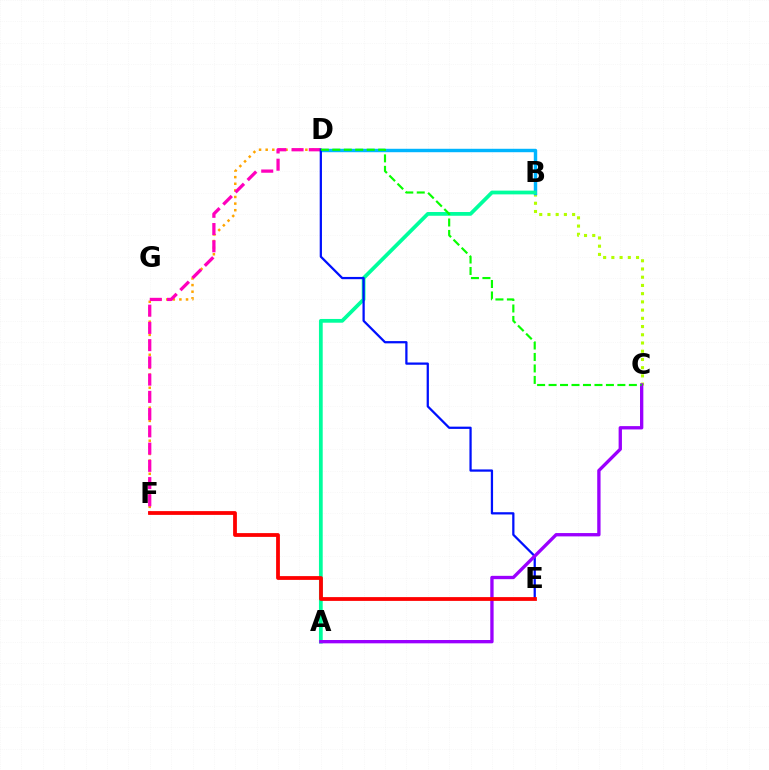{('B', 'C'): [{'color': '#b3ff00', 'line_style': 'dotted', 'thickness': 2.23}], ('D', 'F'): [{'color': '#ffa500', 'line_style': 'dotted', 'thickness': 1.8}, {'color': '#ff00bd', 'line_style': 'dashed', 'thickness': 2.34}], ('B', 'D'): [{'color': '#00b5ff', 'line_style': 'solid', 'thickness': 2.47}], ('A', 'B'): [{'color': '#00ff9d', 'line_style': 'solid', 'thickness': 2.7}], ('D', 'E'): [{'color': '#0010ff', 'line_style': 'solid', 'thickness': 1.62}], ('A', 'C'): [{'color': '#9b00ff', 'line_style': 'solid', 'thickness': 2.4}], ('E', 'F'): [{'color': '#ff0000', 'line_style': 'solid', 'thickness': 2.72}], ('C', 'D'): [{'color': '#08ff00', 'line_style': 'dashed', 'thickness': 1.56}]}